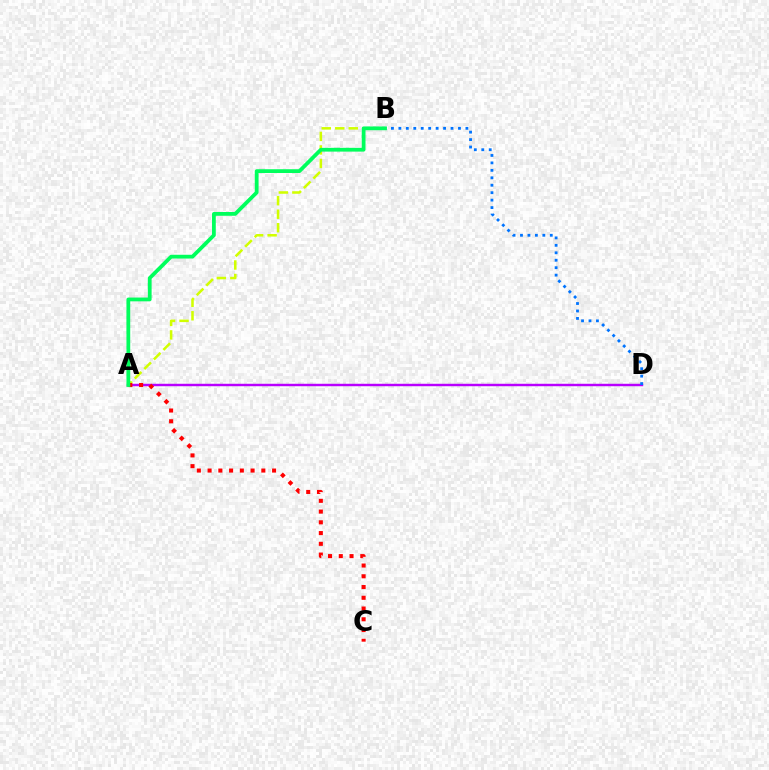{('A', 'B'): [{'color': '#d1ff00', 'line_style': 'dashed', 'thickness': 1.83}, {'color': '#00ff5c', 'line_style': 'solid', 'thickness': 2.72}], ('A', 'D'): [{'color': '#b900ff', 'line_style': 'solid', 'thickness': 1.76}], ('A', 'C'): [{'color': '#ff0000', 'line_style': 'dotted', 'thickness': 2.92}], ('B', 'D'): [{'color': '#0074ff', 'line_style': 'dotted', 'thickness': 2.02}]}